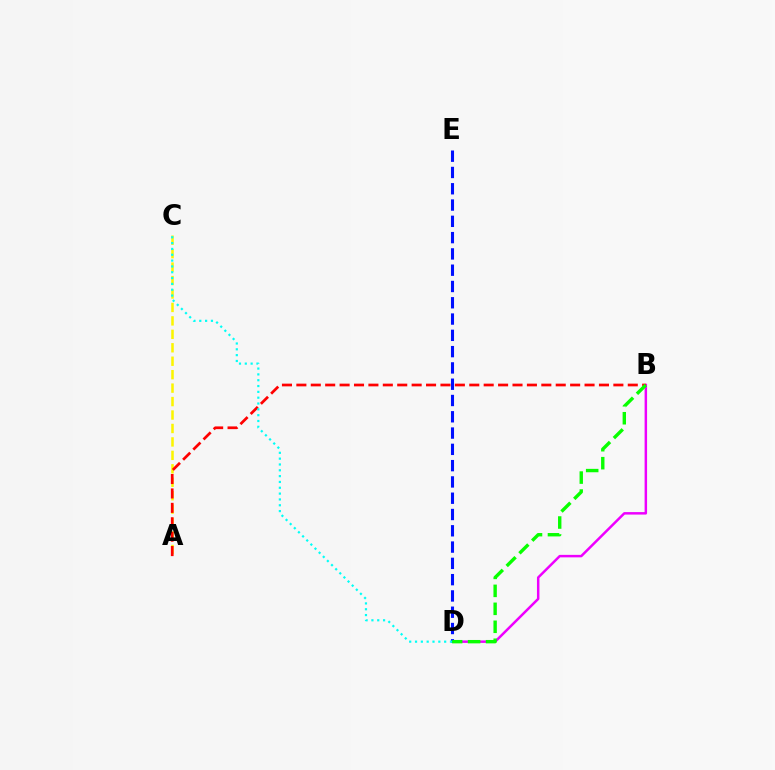{('A', 'C'): [{'color': '#fcf500', 'line_style': 'dashed', 'thickness': 1.83}], ('B', 'D'): [{'color': '#ee00ff', 'line_style': 'solid', 'thickness': 1.79}, {'color': '#08ff00', 'line_style': 'dashed', 'thickness': 2.44}], ('A', 'B'): [{'color': '#ff0000', 'line_style': 'dashed', 'thickness': 1.96}], ('D', 'E'): [{'color': '#0010ff', 'line_style': 'dashed', 'thickness': 2.21}], ('C', 'D'): [{'color': '#00fff6', 'line_style': 'dotted', 'thickness': 1.58}]}